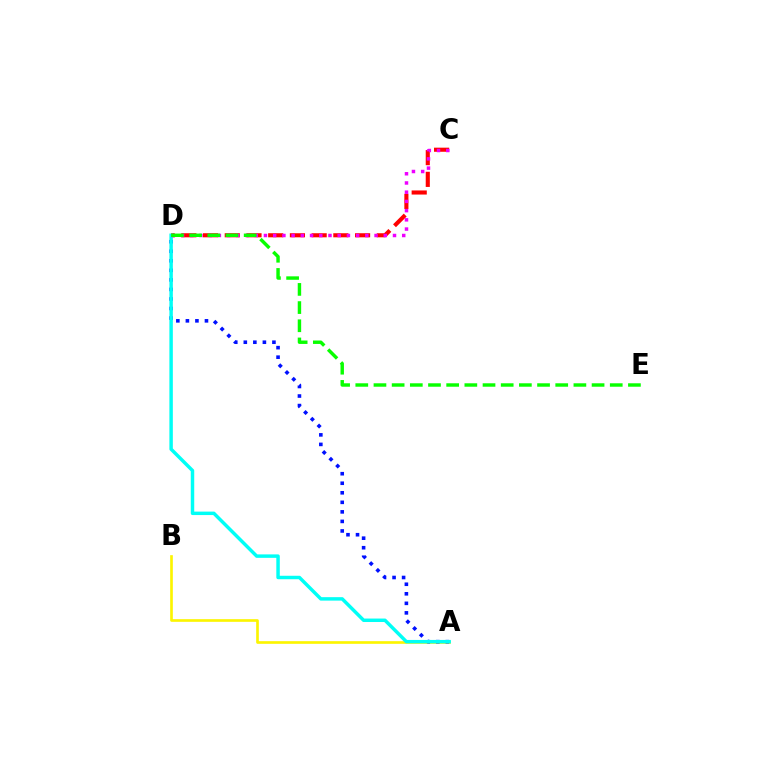{('A', 'B'): [{'color': '#fcf500', 'line_style': 'solid', 'thickness': 1.91}], ('C', 'D'): [{'color': '#ff0000', 'line_style': 'dashed', 'thickness': 2.95}, {'color': '#ee00ff', 'line_style': 'dotted', 'thickness': 2.5}], ('A', 'D'): [{'color': '#0010ff', 'line_style': 'dotted', 'thickness': 2.59}, {'color': '#00fff6', 'line_style': 'solid', 'thickness': 2.49}], ('D', 'E'): [{'color': '#08ff00', 'line_style': 'dashed', 'thickness': 2.47}]}